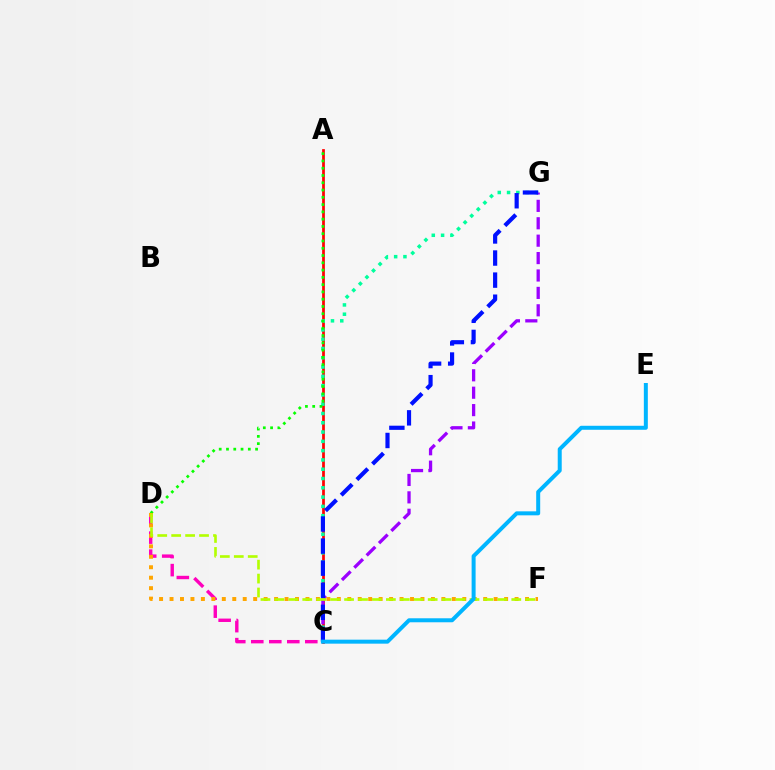{('A', 'C'): [{'color': '#ff0000', 'line_style': 'solid', 'thickness': 1.97}], ('C', 'D'): [{'color': '#ff00bd', 'line_style': 'dashed', 'thickness': 2.45}], ('C', 'G'): [{'color': '#00ff9d', 'line_style': 'dotted', 'thickness': 2.52}, {'color': '#9b00ff', 'line_style': 'dashed', 'thickness': 2.36}, {'color': '#0010ff', 'line_style': 'dashed', 'thickness': 3.0}], ('A', 'D'): [{'color': '#08ff00', 'line_style': 'dotted', 'thickness': 1.98}], ('D', 'F'): [{'color': '#ffa500', 'line_style': 'dotted', 'thickness': 2.84}, {'color': '#b3ff00', 'line_style': 'dashed', 'thickness': 1.89}], ('C', 'E'): [{'color': '#00b5ff', 'line_style': 'solid', 'thickness': 2.87}]}